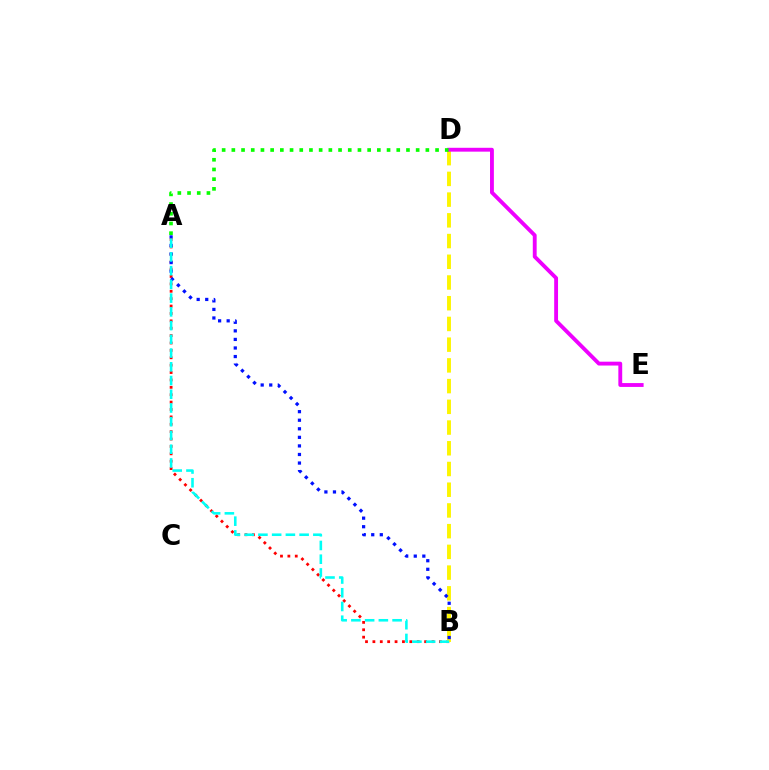{('A', 'B'): [{'color': '#ff0000', 'line_style': 'dotted', 'thickness': 2.01}, {'color': '#0010ff', 'line_style': 'dotted', 'thickness': 2.33}, {'color': '#00fff6', 'line_style': 'dashed', 'thickness': 1.87}], ('B', 'D'): [{'color': '#fcf500', 'line_style': 'dashed', 'thickness': 2.82}], ('D', 'E'): [{'color': '#ee00ff', 'line_style': 'solid', 'thickness': 2.78}], ('A', 'D'): [{'color': '#08ff00', 'line_style': 'dotted', 'thickness': 2.64}]}